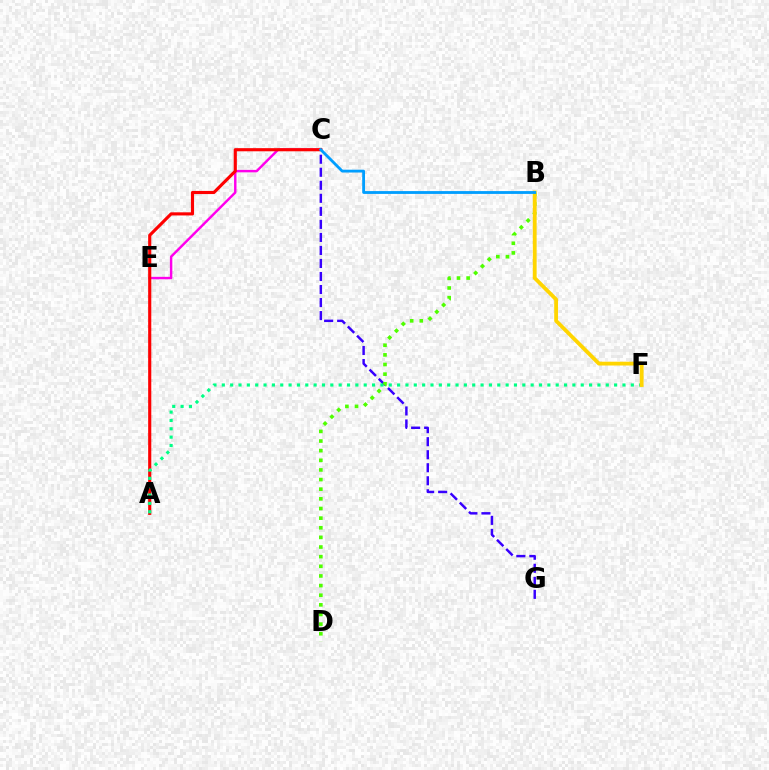{('C', 'E'): [{'color': '#ff00ed', 'line_style': 'solid', 'thickness': 1.75}], ('A', 'C'): [{'color': '#ff0000', 'line_style': 'solid', 'thickness': 2.25}], ('C', 'G'): [{'color': '#3700ff', 'line_style': 'dashed', 'thickness': 1.77}], ('A', 'F'): [{'color': '#00ff86', 'line_style': 'dotted', 'thickness': 2.27}], ('B', 'D'): [{'color': '#4fff00', 'line_style': 'dotted', 'thickness': 2.62}], ('B', 'F'): [{'color': '#ffd500', 'line_style': 'solid', 'thickness': 2.75}], ('B', 'C'): [{'color': '#009eff', 'line_style': 'solid', 'thickness': 2.03}]}